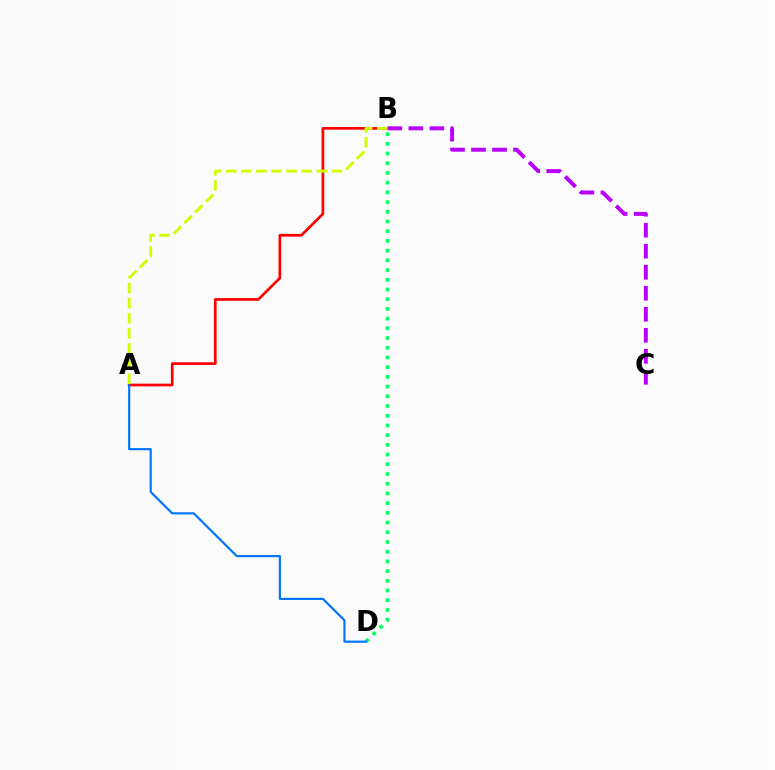{('B', 'D'): [{'color': '#00ff5c', 'line_style': 'dotted', 'thickness': 2.64}], ('A', 'B'): [{'color': '#ff0000', 'line_style': 'solid', 'thickness': 1.93}, {'color': '#d1ff00', 'line_style': 'dashed', 'thickness': 2.05}], ('B', 'C'): [{'color': '#b900ff', 'line_style': 'dashed', 'thickness': 2.85}], ('A', 'D'): [{'color': '#0074ff', 'line_style': 'solid', 'thickness': 1.55}]}